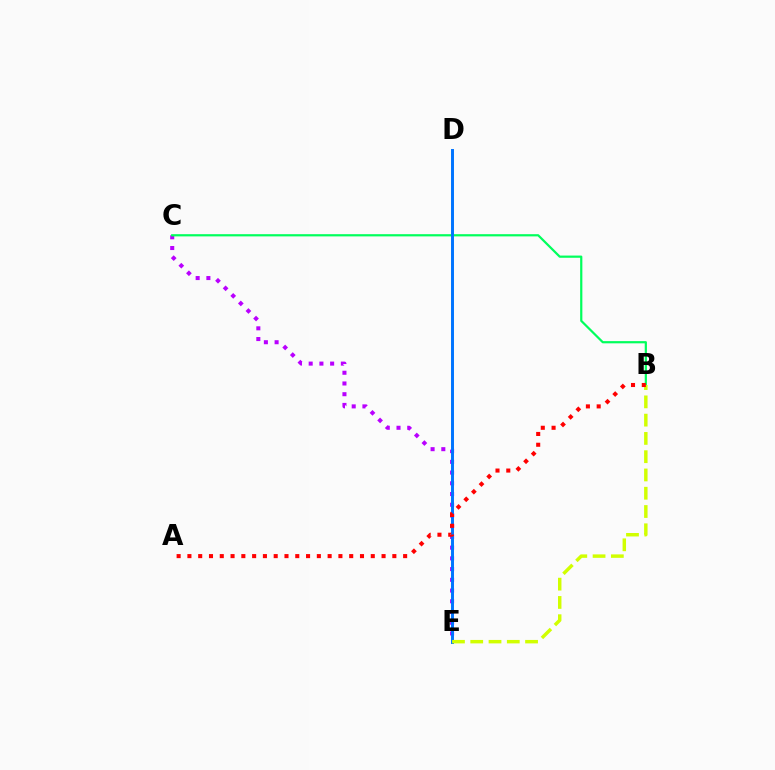{('C', 'E'): [{'color': '#b900ff', 'line_style': 'dotted', 'thickness': 2.91}], ('B', 'C'): [{'color': '#00ff5c', 'line_style': 'solid', 'thickness': 1.59}], ('D', 'E'): [{'color': '#0074ff', 'line_style': 'solid', 'thickness': 2.12}], ('B', 'E'): [{'color': '#d1ff00', 'line_style': 'dashed', 'thickness': 2.48}], ('A', 'B'): [{'color': '#ff0000', 'line_style': 'dotted', 'thickness': 2.93}]}